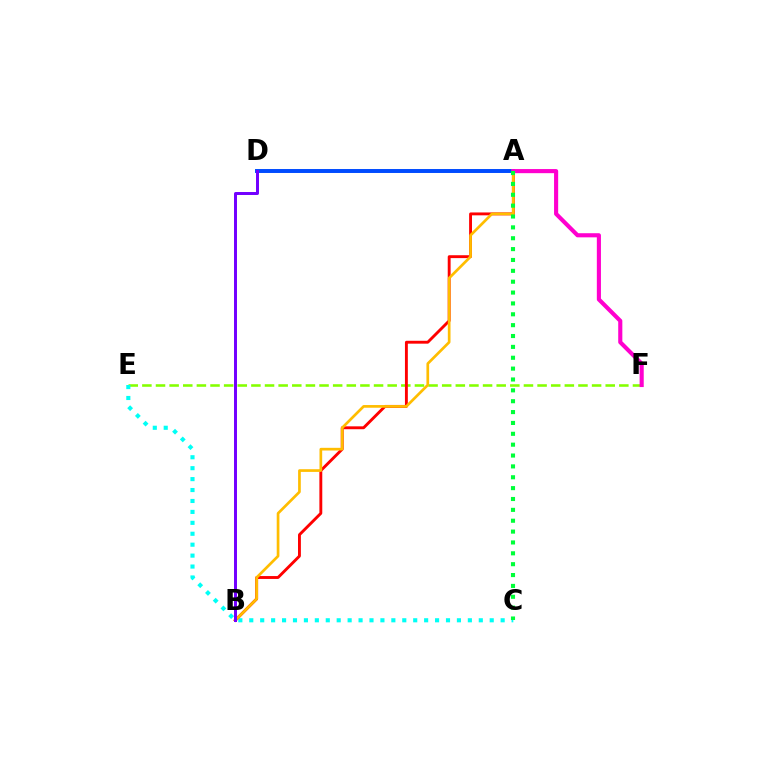{('E', 'F'): [{'color': '#84ff00', 'line_style': 'dashed', 'thickness': 1.85}], ('C', 'E'): [{'color': '#00fff6', 'line_style': 'dotted', 'thickness': 2.97}], ('A', 'B'): [{'color': '#ff0000', 'line_style': 'solid', 'thickness': 2.08}, {'color': '#ffbd00', 'line_style': 'solid', 'thickness': 1.94}], ('A', 'D'): [{'color': '#004bff', 'line_style': 'solid', 'thickness': 2.84}], ('A', 'F'): [{'color': '#ff00cf', 'line_style': 'solid', 'thickness': 2.96}], ('A', 'C'): [{'color': '#00ff39', 'line_style': 'dotted', 'thickness': 2.95}], ('B', 'D'): [{'color': '#7200ff', 'line_style': 'solid', 'thickness': 2.14}]}